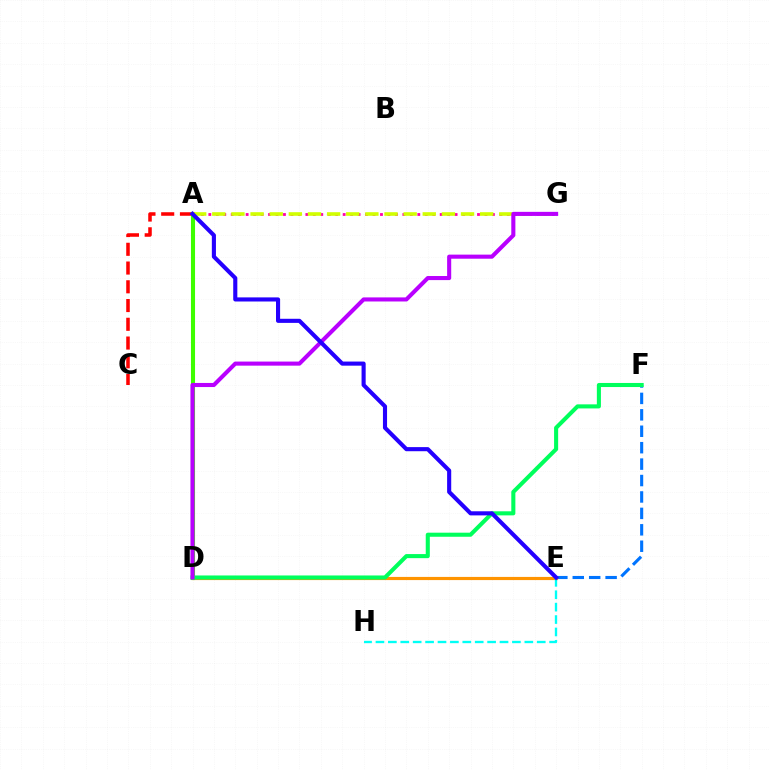{('A', 'G'): [{'color': '#ff00ac', 'line_style': 'dotted', 'thickness': 2.03}, {'color': '#d1ff00', 'line_style': 'dashed', 'thickness': 2.6}], ('E', 'F'): [{'color': '#0074ff', 'line_style': 'dashed', 'thickness': 2.23}], ('D', 'E'): [{'color': '#ff9400', 'line_style': 'solid', 'thickness': 2.28}], ('A', 'C'): [{'color': '#ff0000', 'line_style': 'dashed', 'thickness': 2.55}], ('A', 'D'): [{'color': '#3dff00', 'line_style': 'solid', 'thickness': 2.94}], ('E', 'H'): [{'color': '#00fff6', 'line_style': 'dashed', 'thickness': 1.69}], ('D', 'F'): [{'color': '#00ff5c', 'line_style': 'solid', 'thickness': 2.93}], ('D', 'G'): [{'color': '#b900ff', 'line_style': 'solid', 'thickness': 2.94}], ('A', 'E'): [{'color': '#2500ff', 'line_style': 'solid', 'thickness': 2.96}]}